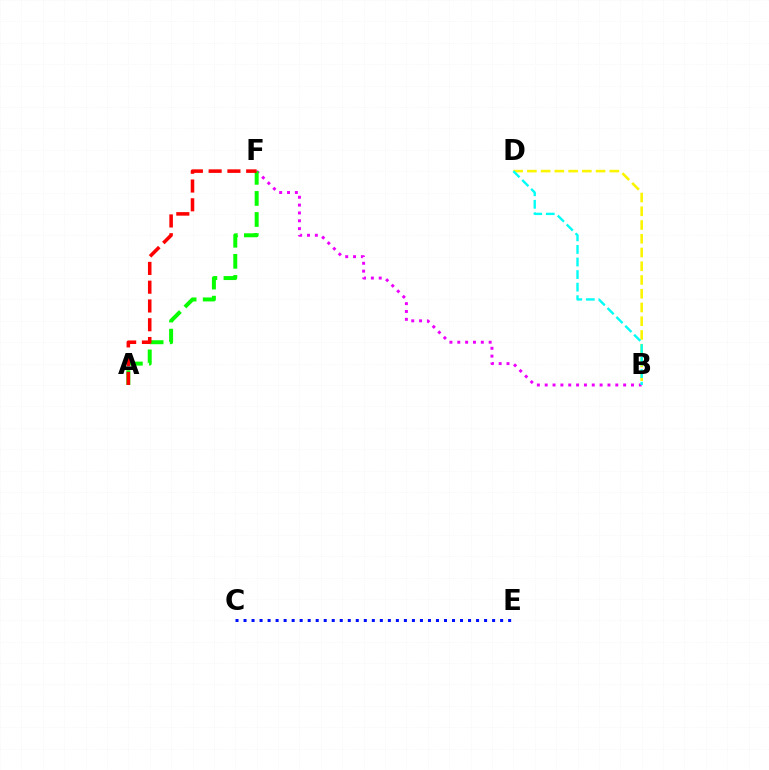{('B', 'F'): [{'color': '#ee00ff', 'line_style': 'dotted', 'thickness': 2.13}], ('A', 'F'): [{'color': '#08ff00', 'line_style': 'dashed', 'thickness': 2.86}, {'color': '#ff0000', 'line_style': 'dashed', 'thickness': 2.55}], ('B', 'D'): [{'color': '#fcf500', 'line_style': 'dashed', 'thickness': 1.87}, {'color': '#00fff6', 'line_style': 'dashed', 'thickness': 1.71}], ('C', 'E'): [{'color': '#0010ff', 'line_style': 'dotted', 'thickness': 2.18}]}